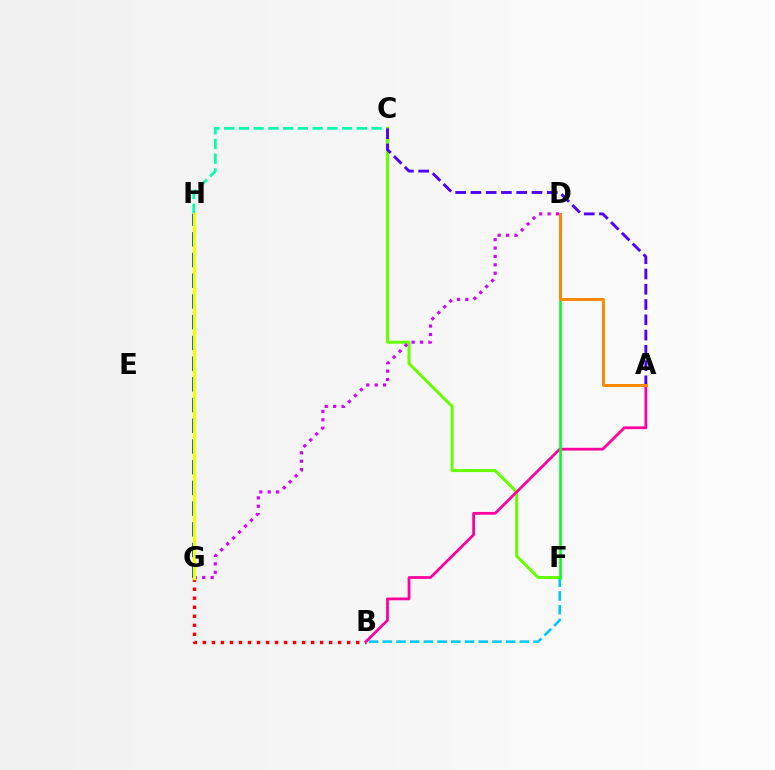{('B', 'F'): [{'color': '#00c7ff', 'line_style': 'dashed', 'thickness': 1.86}], ('C', 'H'): [{'color': '#00ffaf', 'line_style': 'dashed', 'thickness': 2.0}], ('B', 'G'): [{'color': '#ff0000', 'line_style': 'dotted', 'thickness': 2.45}], ('C', 'F'): [{'color': '#66ff00', 'line_style': 'solid', 'thickness': 2.17}], ('A', 'B'): [{'color': '#ff00a0', 'line_style': 'solid', 'thickness': 1.99}], ('D', 'G'): [{'color': '#d600ff', 'line_style': 'dotted', 'thickness': 2.28}], ('D', 'F'): [{'color': '#00ff27', 'line_style': 'solid', 'thickness': 1.82}], ('A', 'C'): [{'color': '#4f00ff', 'line_style': 'dashed', 'thickness': 2.07}], ('G', 'H'): [{'color': '#003fff', 'line_style': 'dashed', 'thickness': 2.81}, {'color': '#eeff00', 'line_style': 'solid', 'thickness': 2.33}], ('A', 'D'): [{'color': '#ff8800', 'line_style': 'solid', 'thickness': 2.12}]}